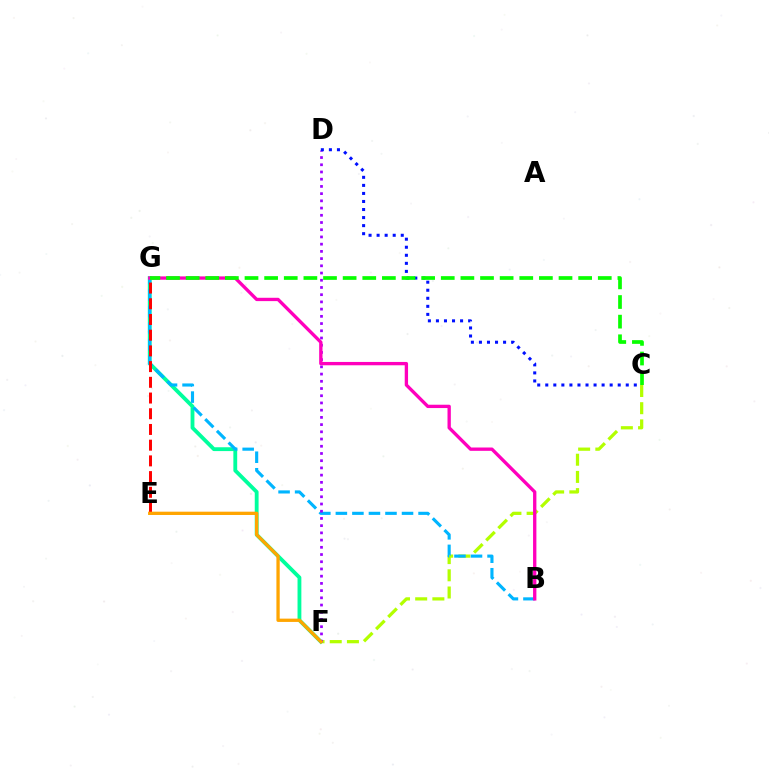{('F', 'G'): [{'color': '#00ff9d', 'line_style': 'solid', 'thickness': 2.76}], ('C', 'F'): [{'color': '#b3ff00', 'line_style': 'dashed', 'thickness': 2.34}], ('B', 'G'): [{'color': '#00b5ff', 'line_style': 'dashed', 'thickness': 2.25}, {'color': '#ff00bd', 'line_style': 'solid', 'thickness': 2.4}], ('D', 'F'): [{'color': '#9b00ff', 'line_style': 'dotted', 'thickness': 1.96}], ('C', 'D'): [{'color': '#0010ff', 'line_style': 'dotted', 'thickness': 2.19}], ('C', 'G'): [{'color': '#08ff00', 'line_style': 'dashed', 'thickness': 2.67}], ('E', 'G'): [{'color': '#ff0000', 'line_style': 'dashed', 'thickness': 2.13}], ('E', 'F'): [{'color': '#ffa500', 'line_style': 'solid', 'thickness': 2.37}]}